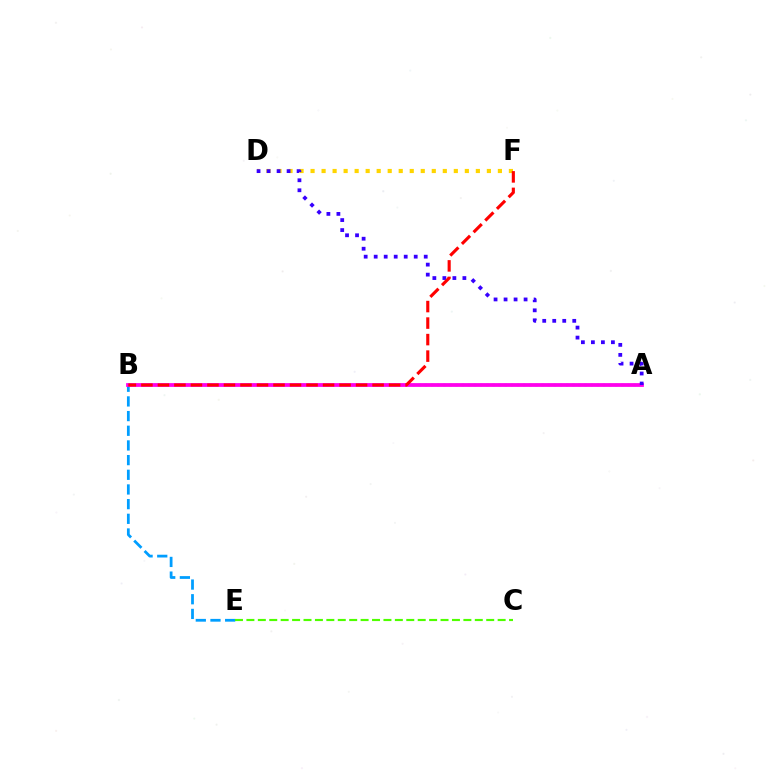{('A', 'B'): [{'color': '#00ff86', 'line_style': 'dotted', 'thickness': 1.67}, {'color': '#ff00ed', 'line_style': 'solid', 'thickness': 2.71}], ('D', 'F'): [{'color': '#ffd500', 'line_style': 'dotted', 'thickness': 2.99}], ('B', 'E'): [{'color': '#009eff', 'line_style': 'dashed', 'thickness': 1.99}], ('A', 'D'): [{'color': '#3700ff', 'line_style': 'dotted', 'thickness': 2.72}], ('B', 'F'): [{'color': '#ff0000', 'line_style': 'dashed', 'thickness': 2.24}], ('C', 'E'): [{'color': '#4fff00', 'line_style': 'dashed', 'thickness': 1.55}]}